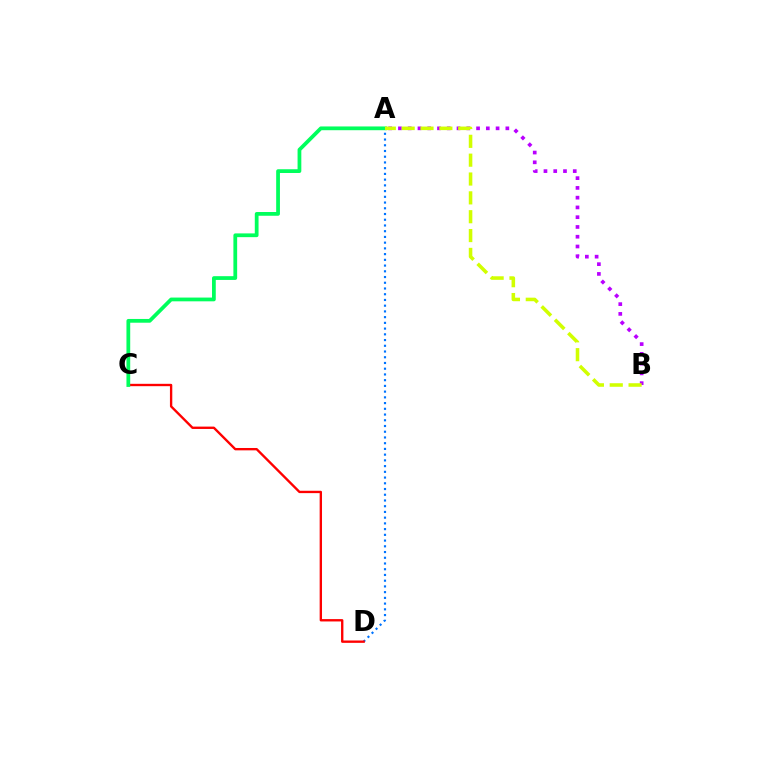{('A', 'D'): [{'color': '#0074ff', 'line_style': 'dotted', 'thickness': 1.56}], ('C', 'D'): [{'color': '#ff0000', 'line_style': 'solid', 'thickness': 1.7}], ('A', 'B'): [{'color': '#b900ff', 'line_style': 'dotted', 'thickness': 2.65}, {'color': '#d1ff00', 'line_style': 'dashed', 'thickness': 2.56}], ('A', 'C'): [{'color': '#00ff5c', 'line_style': 'solid', 'thickness': 2.7}]}